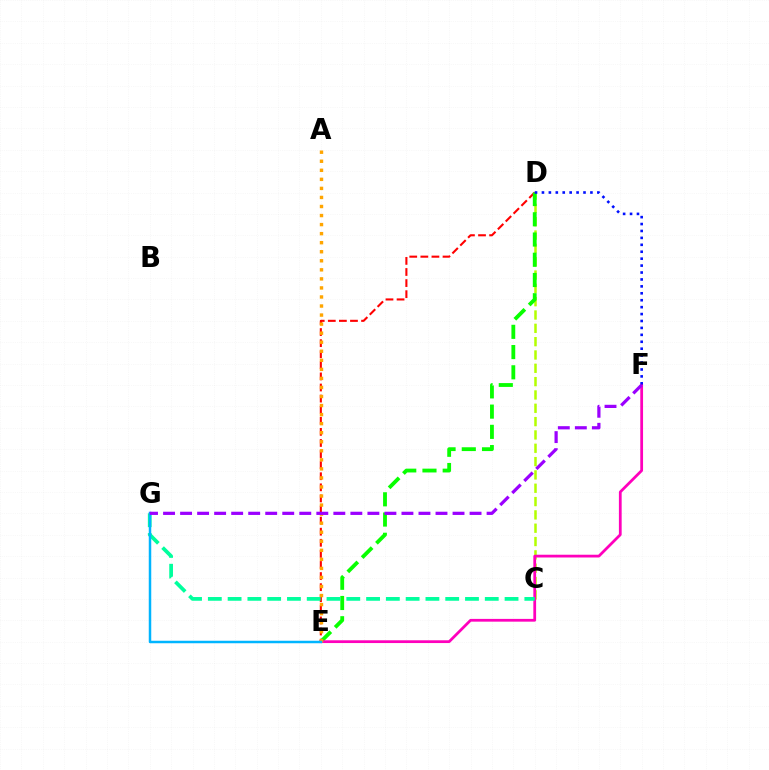{('D', 'E'): [{'color': '#ff0000', 'line_style': 'dashed', 'thickness': 1.51}, {'color': '#08ff00', 'line_style': 'dashed', 'thickness': 2.75}], ('C', 'D'): [{'color': '#b3ff00', 'line_style': 'dashed', 'thickness': 1.81}], ('E', 'F'): [{'color': '#ff00bd', 'line_style': 'solid', 'thickness': 1.99}], ('A', 'E'): [{'color': '#ffa500', 'line_style': 'dotted', 'thickness': 2.46}], ('C', 'G'): [{'color': '#00ff9d', 'line_style': 'dashed', 'thickness': 2.69}], ('E', 'G'): [{'color': '#00b5ff', 'line_style': 'solid', 'thickness': 1.79}], ('D', 'F'): [{'color': '#0010ff', 'line_style': 'dotted', 'thickness': 1.88}], ('F', 'G'): [{'color': '#9b00ff', 'line_style': 'dashed', 'thickness': 2.31}]}